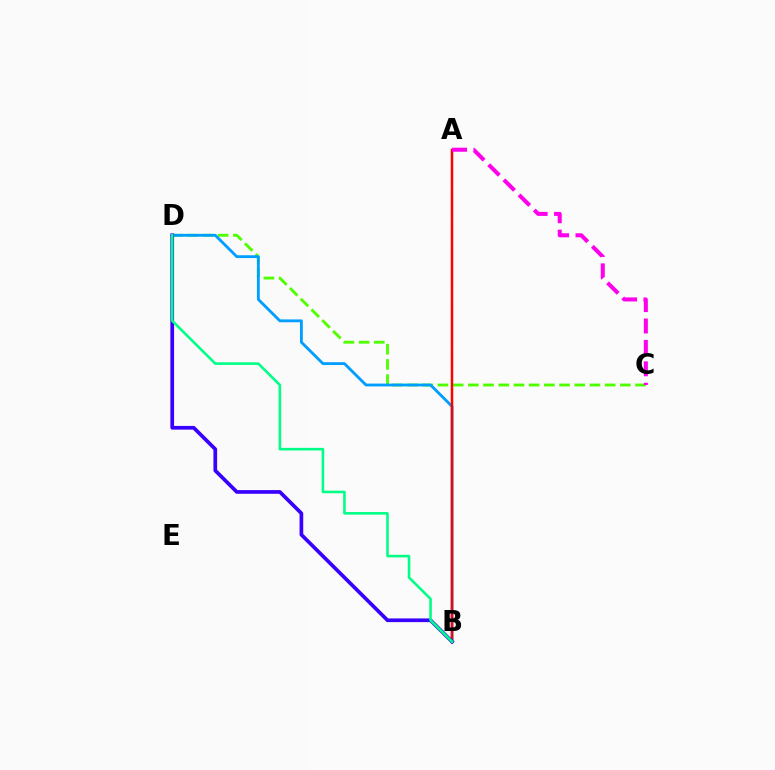{('A', 'B'): [{'color': '#ffd500', 'line_style': 'dashed', 'thickness': 1.55}, {'color': '#ff0000', 'line_style': 'solid', 'thickness': 1.77}], ('C', 'D'): [{'color': '#4fff00', 'line_style': 'dashed', 'thickness': 2.07}], ('B', 'D'): [{'color': '#009eff', 'line_style': 'solid', 'thickness': 2.04}, {'color': '#3700ff', 'line_style': 'solid', 'thickness': 2.66}, {'color': '#00ff86', 'line_style': 'solid', 'thickness': 1.86}], ('A', 'C'): [{'color': '#ff00ed', 'line_style': 'dashed', 'thickness': 2.91}]}